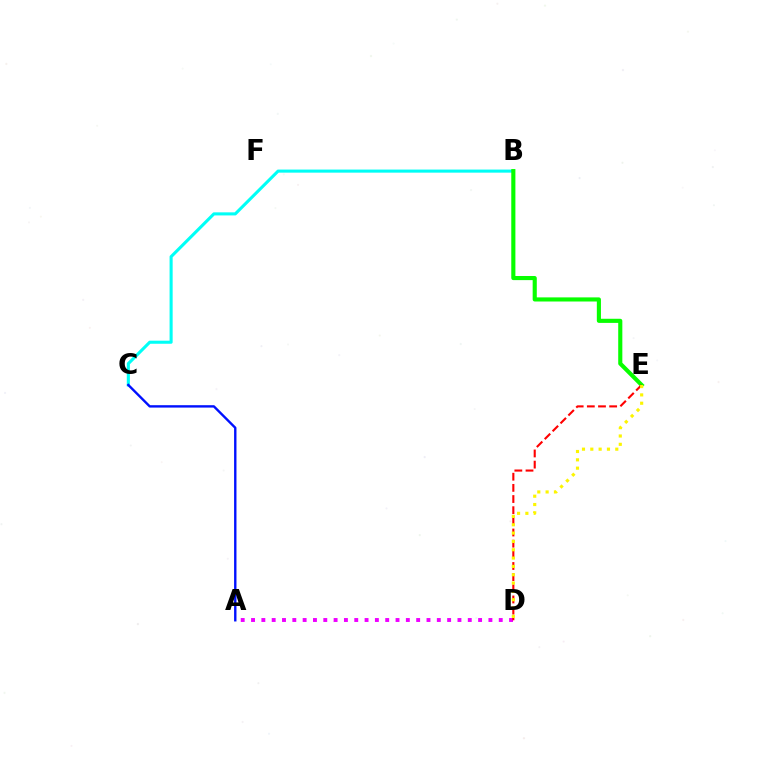{('B', 'C'): [{'color': '#00fff6', 'line_style': 'solid', 'thickness': 2.22}], ('B', 'E'): [{'color': '#08ff00', 'line_style': 'solid', 'thickness': 2.97}], ('A', 'D'): [{'color': '#ee00ff', 'line_style': 'dotted', 'thickness': 2.8}], ('D', 'E'): [{'color': '#ff0000', 'line_style': 'dashed', 'thickness': 1.52}, {'color': '#fcf500', 'line_style': 'dotted', 'thickness': 2.26}], ('A', 'C'): [{'color': '#0010ff', 'line_style': 'solid', 'thickness': 1.72}]}